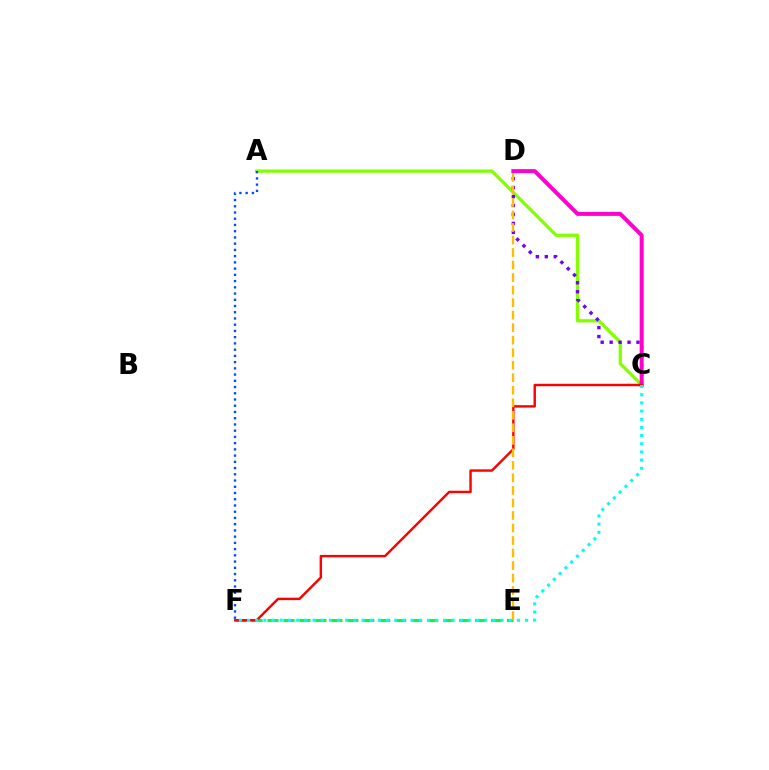{('E', 'F'): [{'color': '#00ff39', 'line_style': 'dashed', 'thickness': 2.17}], ('A', 'C'): [{'color': '#84ff00', 'line_style': 'solid', 'thickness': 2.37}], ('C', 'D'): [{'color': '#7200ff', 'line_style': 'dotted', 'thickness': 2.43}, {'color': '#ff00cf', 'line_style': 'solid', 'thickness': 2.87}], ('C', 'F'): [{'color': '#ff0000', 'line_style': 'solid', 'thickness': 1.75}, {'color': '#00fff6', 'line_style': 'dotted', 'thickness': 2.22}], ('A', 'F'): [{'color': '#004bff', 'line_style': 'dotted', 'thickness': 1.69}], ('D', 'E'): [{'color': '#ffbd00', 'line_style': 'dashed', 'thickness': 1.7}]}